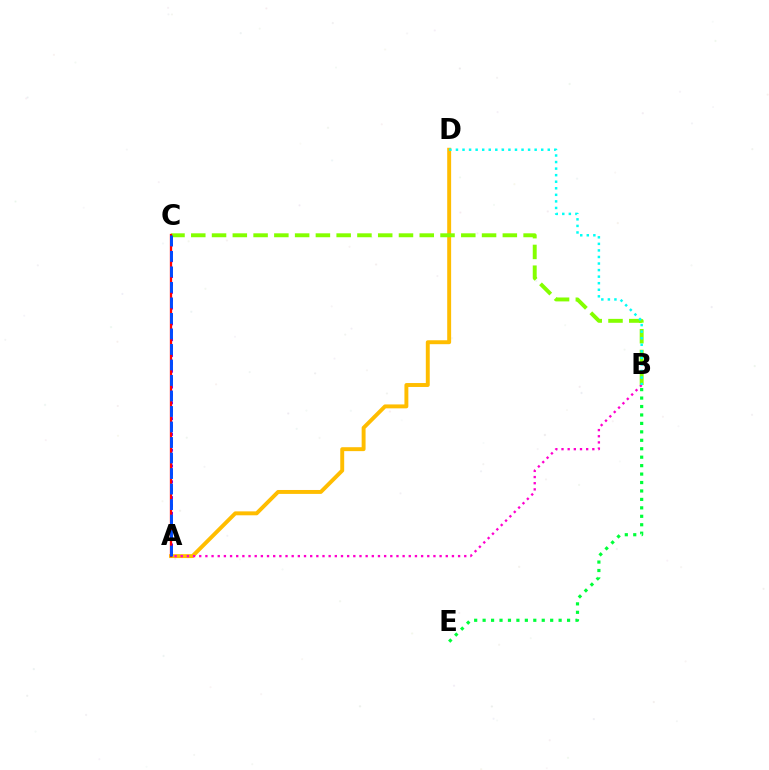{('A', 'D'): [{'color': '#ffbd00', 'line_style': 'solid', 'thickness': 2.82}], ('A', 'C'): [{'color': '#7200ff', 'line_style': 'dotted', 'thickness': 2.15}, {'color': '#ff0000', 'line_style': 'solid', 'thickness': 1.66}, {'color': '#004bff', 'line_style': 'dashed', 'thickness': 2.11}], ('A', 'B'): [{'color': '#ff00cf', 'line_style': 'dotted', 'thickness': 1.67}], ('B', 'C'): [{'color': '#84ff00', 'line_style': 'dashed', 'thickness': 2.82}], ('B', 'D'): [{'color': '#00fff6', 'line_style': 'dotted', 'thickness': 1.78}], ('B', 'E'): [{'color': '#00ff39', 'line_style': 'dotted', 'thickness': 2.29}]}